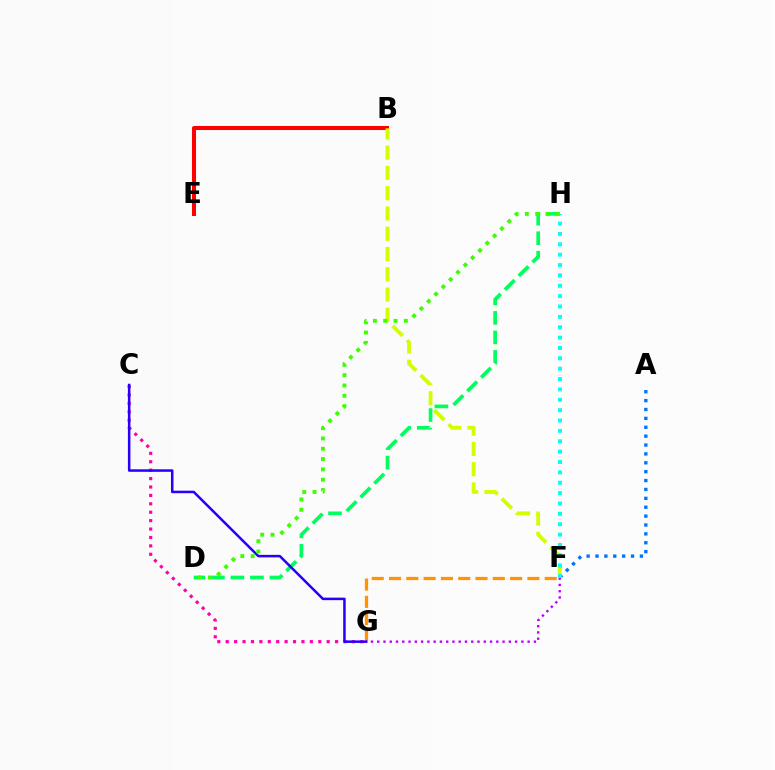{('D', 'H'): [{'color': '#00ff5c', 'line_style': 'dashed', 'thickness': 2.65}, {'color': '#3dff00', 'line_style': 'dotted', 'thickness': 2.8}], ('C', 'G'): [{'color': '#ff00ac', 'line_style': 'dotted', 'thickness': 2.29}, {'color': '#2500ff', 'line_style': 'solid', 'thickness': 1.81}], ('B', 'E'): [{'color': '#ff0000', 'line_style': 'solid', 'thickness': 2.92}], ('B', 'F'): [{'color': '#d1ff00', 'line_style': 'dashed', 'thickness': 2.75}], ('A', 'F'): [{'color': '#0074ff', 'line_style': 'dotted', 'thickness': 2.41}], ('F', 'G'): [{'color': '#ff9400', 'line_style': 'dashed', 'thickness': 2.35}, {'color': '#b900ff', 'line_style': 'dotted', 'thickness': 1.7}], ('F', 'H'): [{'color': '#00fff6', 'line_style': 'dotted', 'thickness': 2.82}]}